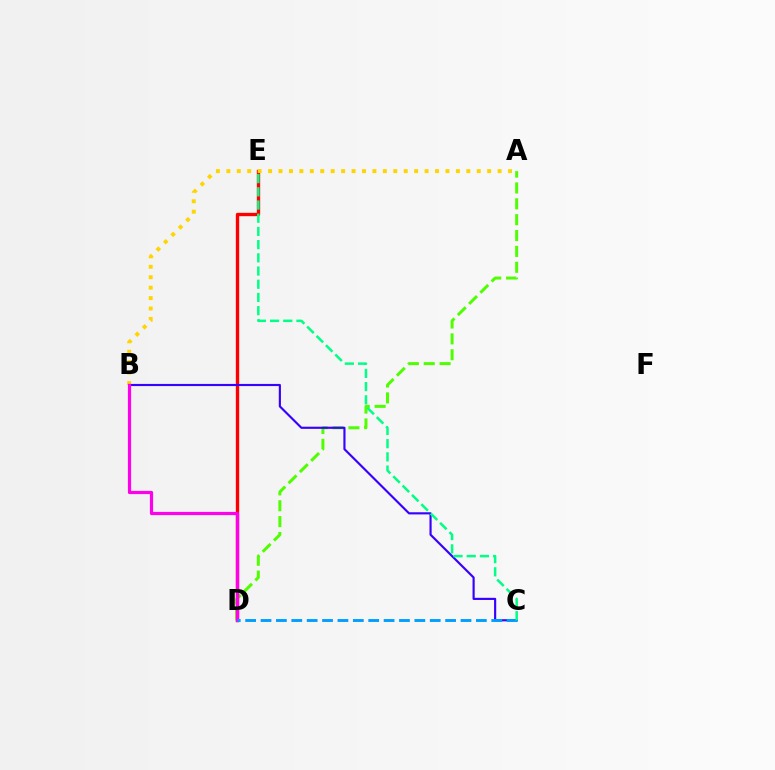{('A', 'D'): [{'color': '#4fff00', 'line_style': 'dashed', 'thickness': 2.15}], ('D', 'E'): [{'color': '#ff0000', 'line_style': 'solid', 'thickness': 2.41}], ('A', 'B'): [{'color': '#ffd500', 'line_style': 'dotted', 'thickness': 2.83}], ('B', 'C'): [{'color': '#3700ff', 'line_style': 'solid', 'thickness': 1.55}], ('B', 'D'): [{'color': '#ff00ed', 'line_style': 'solid', 'thickness': 2.31}], ('C', 'D'): [{'color': '#009eff', 'line_style': 'dashed', 'thickness': 2.09}], ('C', 'E'): [{'color': '#00ff86', 'line_style': 'dashed', 'thickness': 1.79}]}